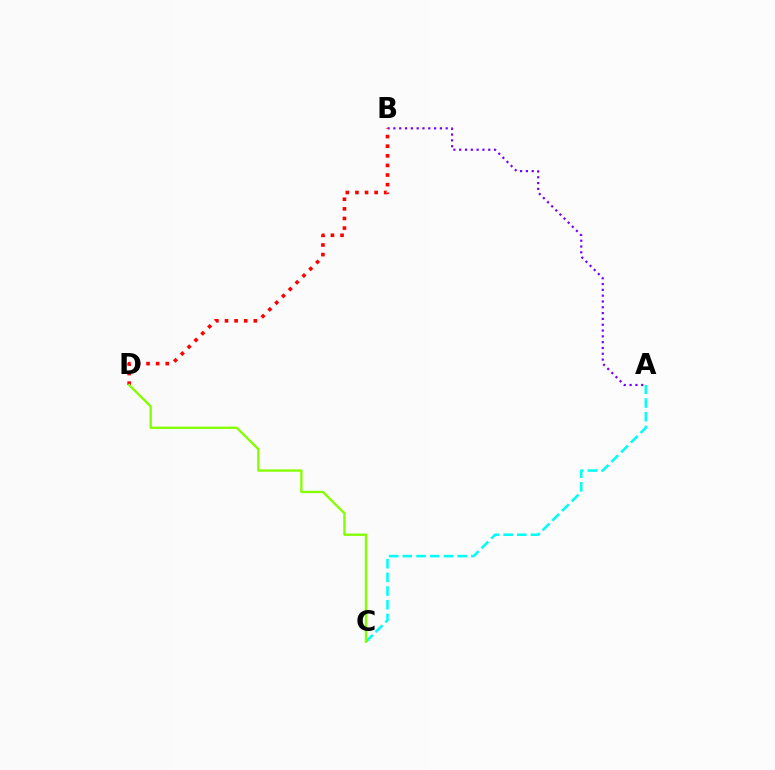{('A', 'C'): [{'color': '#00fff6', 'line_style': 'dashed', 'thickness': 1.86}], ('A', 'B'): [{'color': '#7200ff', 'line_style': 'dotted', 'thickness': 1.58}], ('B', 'D'): [{'color': '#ff0000', 'line_style': 'dotted', 'thickness': 2.61}], ('C', 'D'): [{'color': '#84ff00', 'line_style': 'solid', 'thickness': 1.69}]}